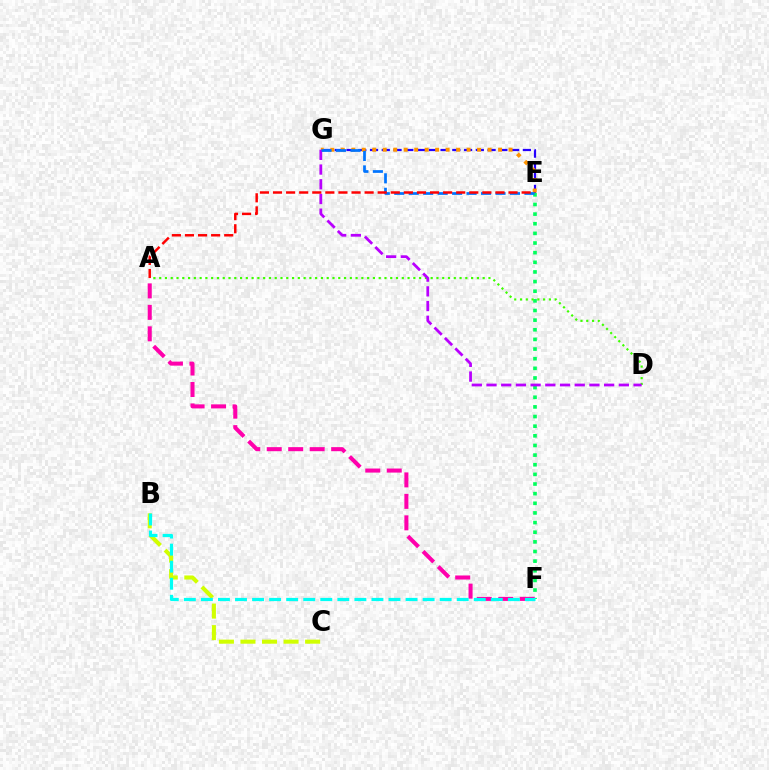{('E', 'G'): [{'color': '#2500ff', 'line_style': 'dashed', 'thickness': 1.6}, {'color': '#ff9400', 'line_style': 'dotted', 'thickness': 2.85}, {'color': '#0074ff', 'line_style': 'dashed', 'thickness': 1.96}], ('E', 'F'): [{'color': '#00ff5c', 'line_style': 'dotted', 'thickness': 2.62}], ('A', 'D'): [{'color': '#3dff00', 'line_style': 'dotted', 'thickness': 1.57}], ('B', 'C'): [{'color': '#d1ff00', 'line_style': 'dashed', 'thickness': 2.93}], ('A', 'F'): [{'color': '#ff00ac', 'line_style': 'dashed', 'thickness': 2.92}], ('D', 'G'): [{'color': '#b900ff', 'line_style': 'dashed', 'thickness': 2.0}], ('B', 'F'): [{'color': '#00fff6', 'line_style': 'dashed', 'thickness': 2.32}], ('A', 'E'): [{'color': '#ff0000', 'line_style': 'dashed', 'thickness': 1.78}]}